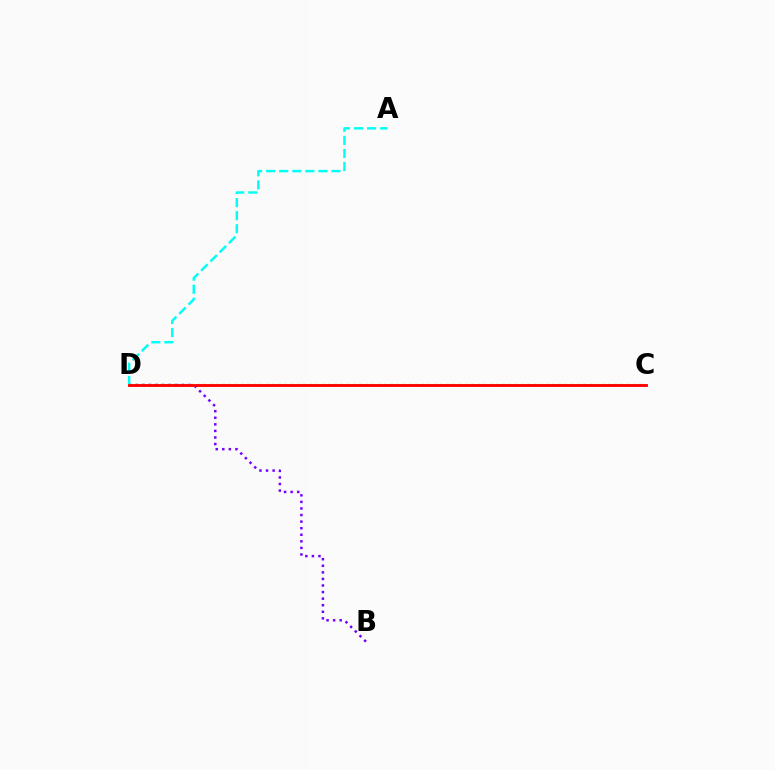{('B', 'D'): [{'color': '#7200ff', 'line_style': 'dotted', 'thickness': 1.79}], ('C', 'D'): [{'color': '#84ff00', 'line_style': 'dotted', 'thickness': 1.69}, {'color': '#ff0000', 'line_style': 'solid', 'thickness': 2.05}], ('A', 'D'): [{'color': '#00fff6', 'line_style': 'dashed', 'thickness': 1.78}]}